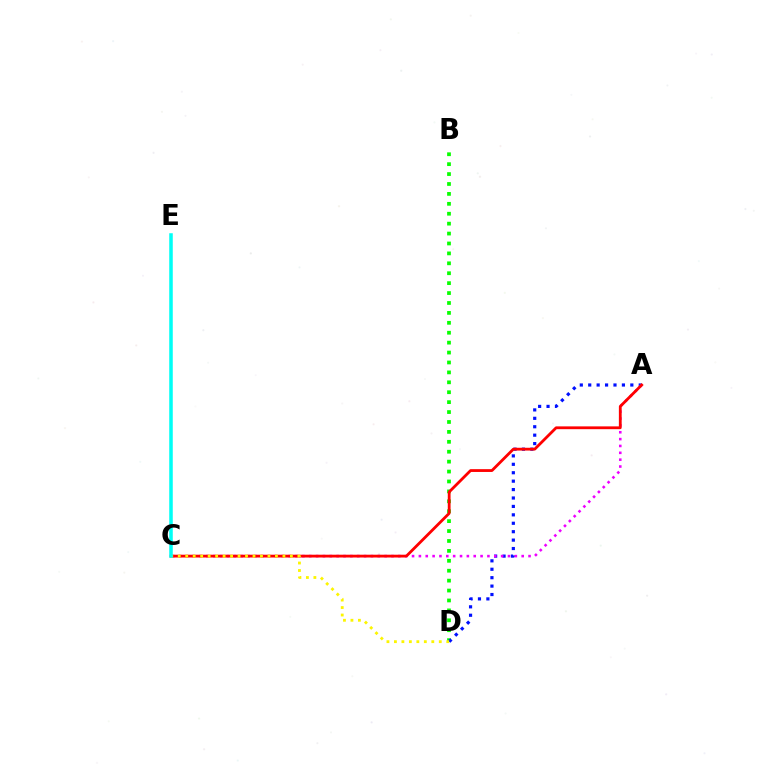{('B', 'D'): [{'color': '#08ff00', 'line_style': 'dotted', 'thickness': 2.69}], ('A', 'D'): [{'color': '#0010ff', 'line_style': 'dotted', 'thickness': 2.29}], ('A', 'C'): [{'color': '#ee00ff', 'line_style': 'dotted', 'thickness': 1.86}, {'color': '#ff0000', 'line_style': 'solid', 'thickness': 2.02}], ('C', 'D'): [{'color': '#fcf500', 'line_style': 'dotted', 'thickness': 2.03}], ('C', 'E'): [{'color': '#00fff6', 'line_style': 'solid', 'thickness': 2.55}]}